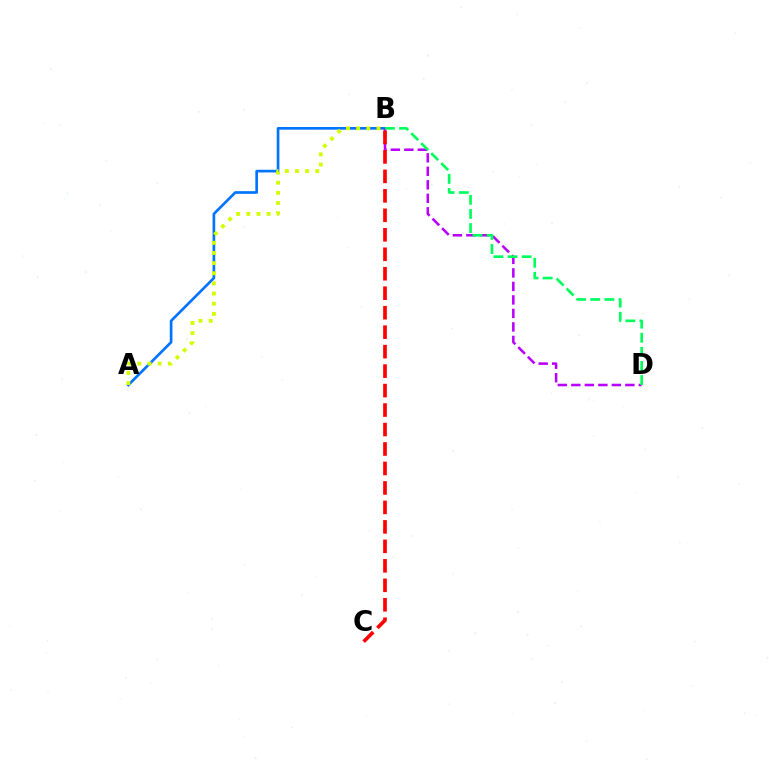{('A', 'B'): [{'color': '#0074ff', 'line_style': 'solid', 'thickness': 1.93}, {'color': '#d1ff00', 'line_style': 'dotted', 'thickness': 2.76}], ('B', 'D'): [{'color': '#b900ff', 'line_style': 'dashed', 'thickness': 1.83}, {'color': '#00ff5c', 'line_style': 'dashed', 'thickness': 1.92}], ('B', 'C'): [{'color': '#ff0000', 'line_style': 'dashed', 'thickness': 2.65}]}